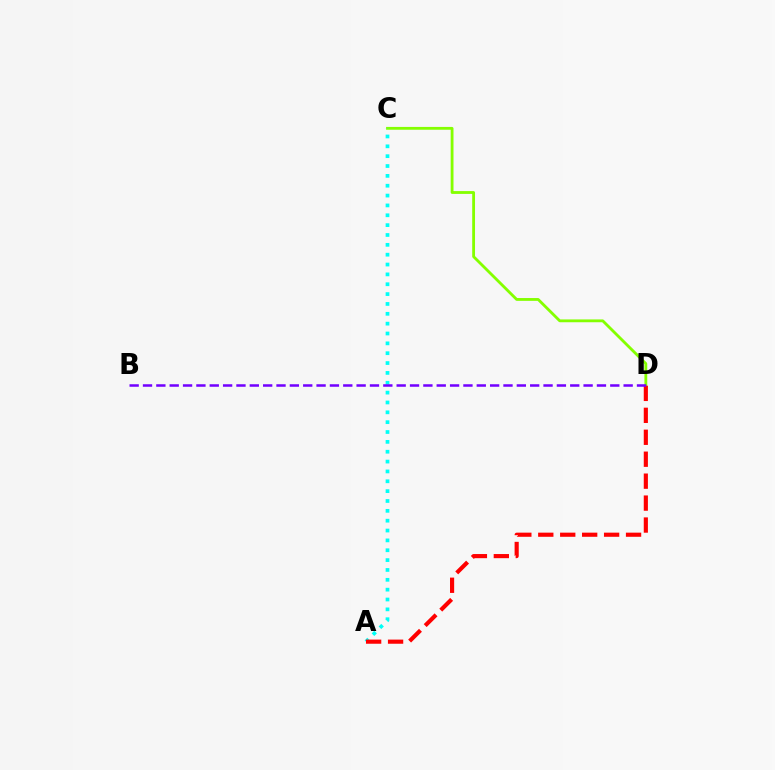{('C', 'D'): [{'color': '#84ff00', 'line_style': 'solid', 'thickness': 2.03}], ('A', 'C'): [{'color': '#00fff6', 'line_style': 'dotted', 'thickness': 2.68}], ('A', 'D'): [{'color': '#ff0000', 'line_style': 'dashed', 'thickness': 2.98}], ('B', 'D'): [{'color': '#7200ff', 'line_style': 'dashed', 'thickness': 1.81}]}